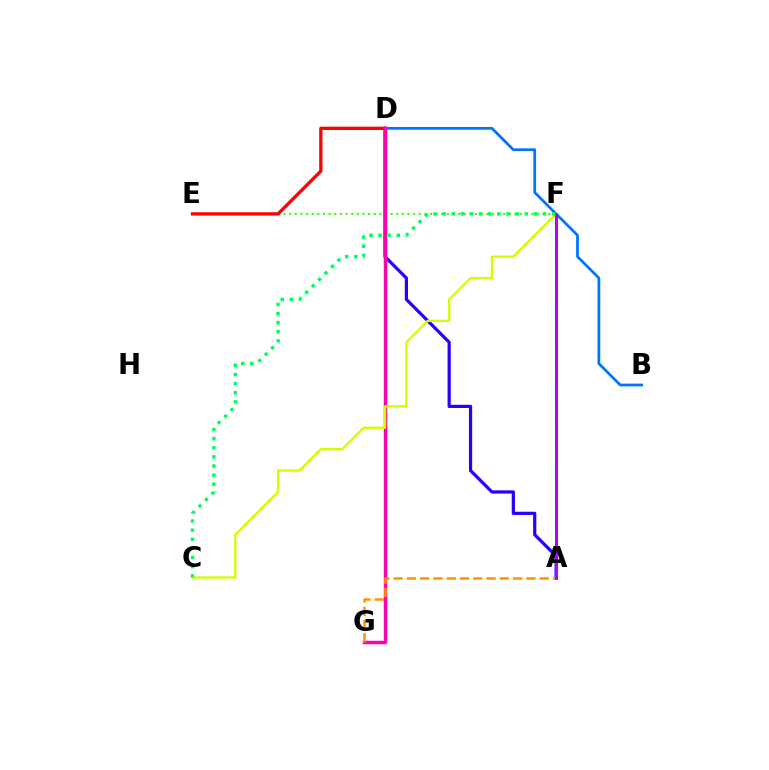{('B', 'D'): [{'color': '#0074ff', 'line_style': 'solid', 'thickness': 1.98}], ('A', 'F'): [{'color': '#00fff6', 'line_style': 'dotted', 'thickness': 1.68}, {'color': '#b900ff', 'line_style': 'solid', 'thickness': 2.15}], ('A', 'D'): [{'color': '#2500ff', 'line_style': 'solid', 'thickness': 2.3}], ('E', 'F'): [{'color': '#3dff00', 'line_style': 'dotted', 'thickness': 1.53}], ('D', 'E'): [{'color': '#ff0000', 'line_style': 'solid', 'thickness': 2.37}], ('D', 'G'): [{'color': '#ff00ac', 'line_style': 'solid', 'thickness': 2.49}], ('A', 'G'): [{'color': '#ff9400', 'line_style': 'dashed', 'thickness': 1.8}], ('C', 'F'): [{'color': '#d1ff00', 'line_style': 'solid', 'thickness': 1.69}, {'color': '#00ff5c', 'line_style': 'dotted', 'thickness': 2.48}]}